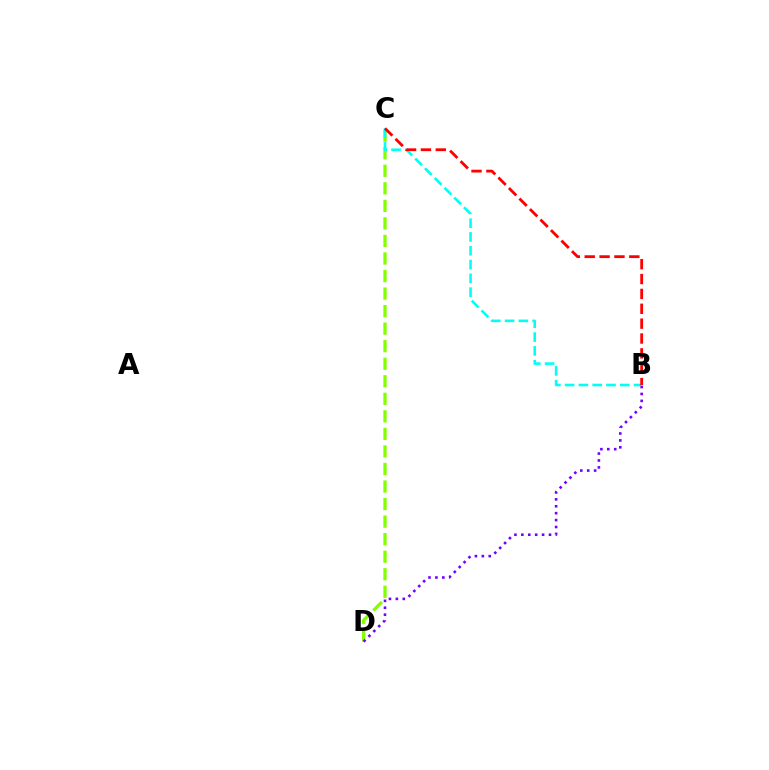{('C', 'D'): [{'color': '#84ff00', 'line_style': 'dashed', 'thickness': 2.38}], ('B', 'C'): [{'color': '#00fff6', 'line_style': 'dashed', 'thickness': 1.87}, {'color': '#ff0000', 'line_style': 'dashed', 'thickness': 2.02}], ('B', 'D'): [{'color': '#7200ff', 'line_style': 'dotted', 'thickness': 1.88}]}